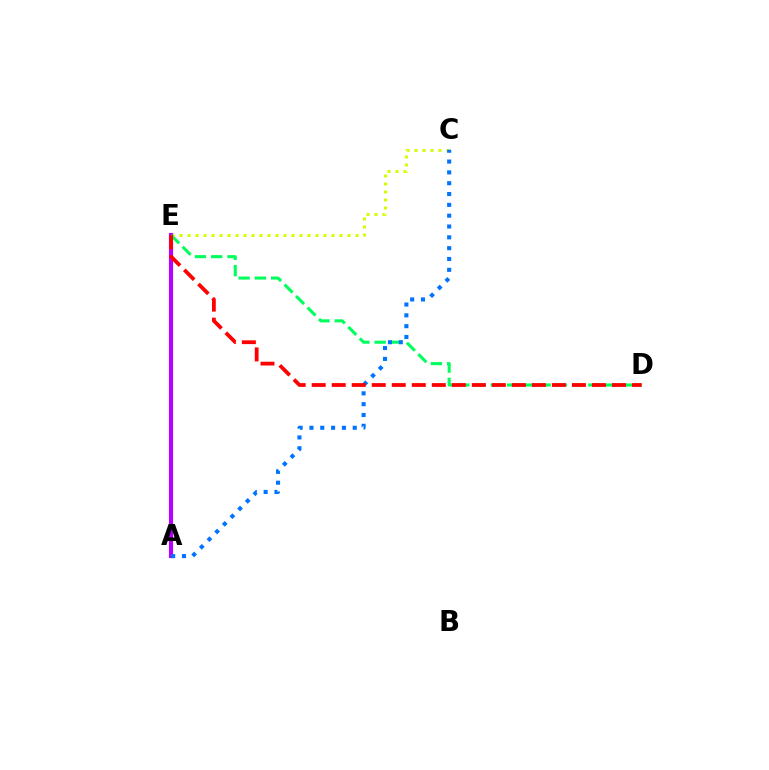{('C', 'E'): [{'color': '#d1ff00', 'line_style': 'dotted', 'thickness': 2.17}], ('A', 'E'): [{'color': '#b900ff', 'line_style': 'solid', 'thickness': 2.98}], ('D', 'E'): [{'color': '#00ff5c', 'line_style': 'dashed', 'thickness': 2.21}, {'color': '#ff0000', 'line_style': 'dashed', 'thickness': 2.72}], ('A', 'C'): [{'color': '#0074ff', 'line_style': 'dotted', 'thickness': 2.94}]}